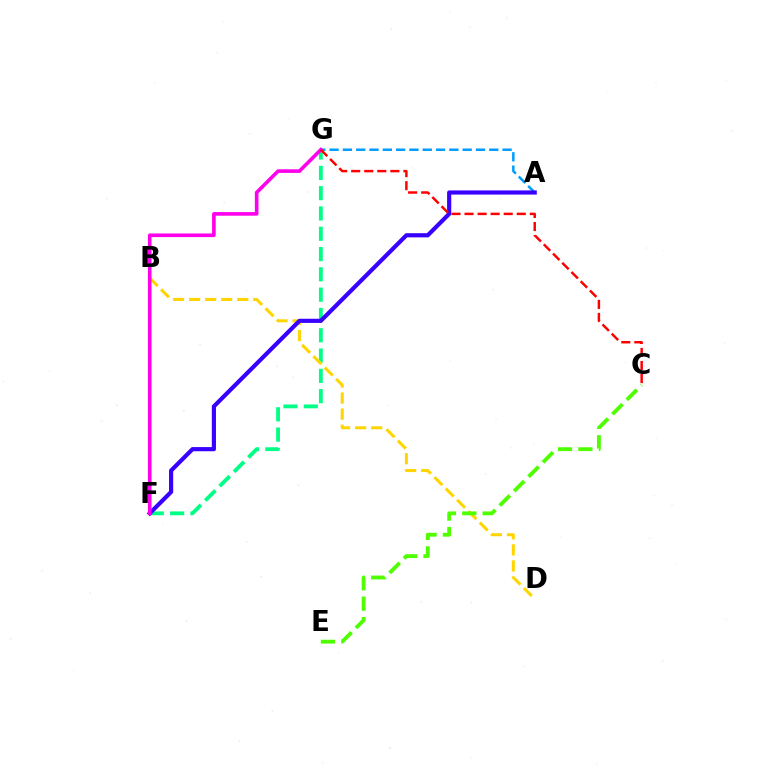{('F', 'G'): [{'color': '#00ff86', 'line_style': 'dashed', 'thickness': 2.76}, {'color': '#ff00ed', 'line_style': 'solid', 'thickness': 2.61}], ('A', 'G'): [{'color': '#009eff', 'line_style': 'dashed', 'thickness': 1.81}], ('B', 'D'): [{'color': '#ffd500', 'line_style': 'dashed', 'thickness': 2.18}], ('A', 'F'): [{'color': '#3700ff', 'line_style': 'solid', 'thickness': 3.0}], ('C', 'G'): [{'color': '#ff0000', 'line_style': 'dashed', 'thickness': 1.77}], ('C', 'E'): [{'color': '#4fff00', 'line_style': 'dashed', 'thickness': 2.77}]}